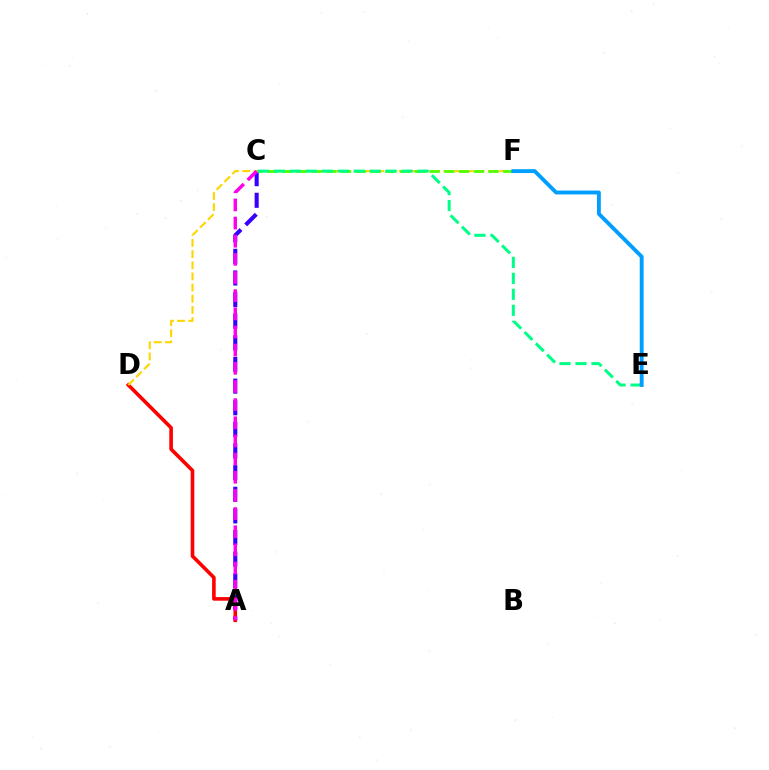{('A', 'C'): [{'color': '#3700ff', 'line_style': 'dashed', 'thickness': 2.94}, {'color': '#ff00ed', 'line_style': 'dashed', 'thickness': 2.47}], ('A', 'D'): [{'color': '#ff0000', 'line_style': 'solid', 'thickness': 2.6}], ('D', 'F'): [{'color': '#ffd500', 'line_style': 'dashed', 'thickness': 1.52}], ('C', 'F'): [{'color': '#4fff00', 'line_style': 'dashed', 'thickness': 2.0}], ('C', 'E'): [{'color': '#00ff86', 'line_style': 'dashed', 'thickness': 2.17}], ('E', 'F'): [{'color': '#009eff', 'line_style': 'solid', 'thickness': 2.78}]}